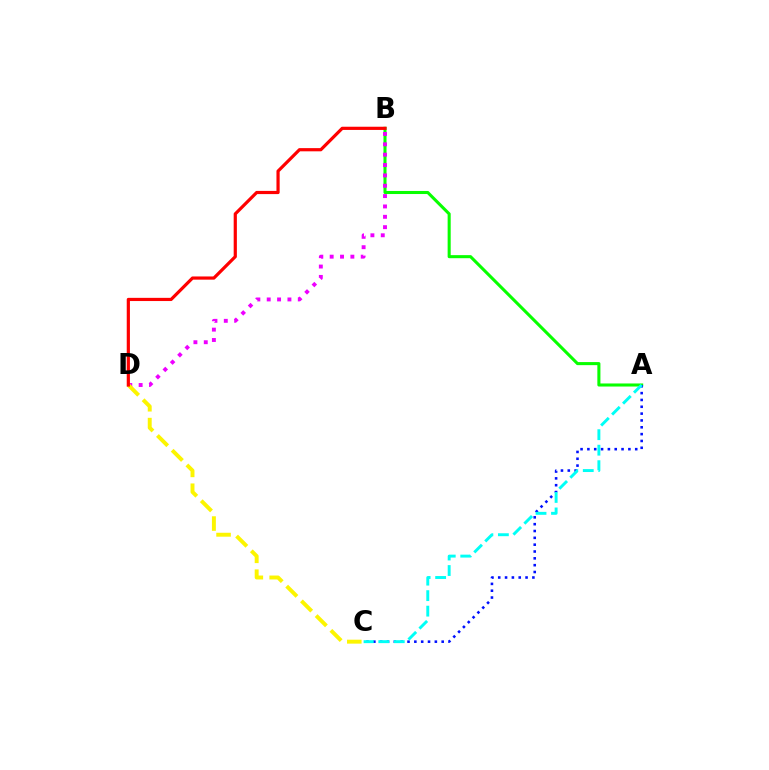{('A', 'B'): [{'color': '#08ff00', 'line_style': 'solid', 'thickness': 2.21}], ('A', 'C'): [{'color': '#0010ff', 'line_style': 'dotted', 'thickness': 1.86}, {'color': '#00fff6', 'line_style': 'dashed', 'thickness': 2.11}], ('B', 'D'): [{'color': '#ee00ff', 'line_style': 'dotted', 'thickness': 2.81}, {'color': '#ff0000', 'line_style': 'solid', 'thickness': 2.3}], ('C', 'D'): [{'color': '#fcf500', 'line_style': 'dashed', 'thickness': 2.83}]}